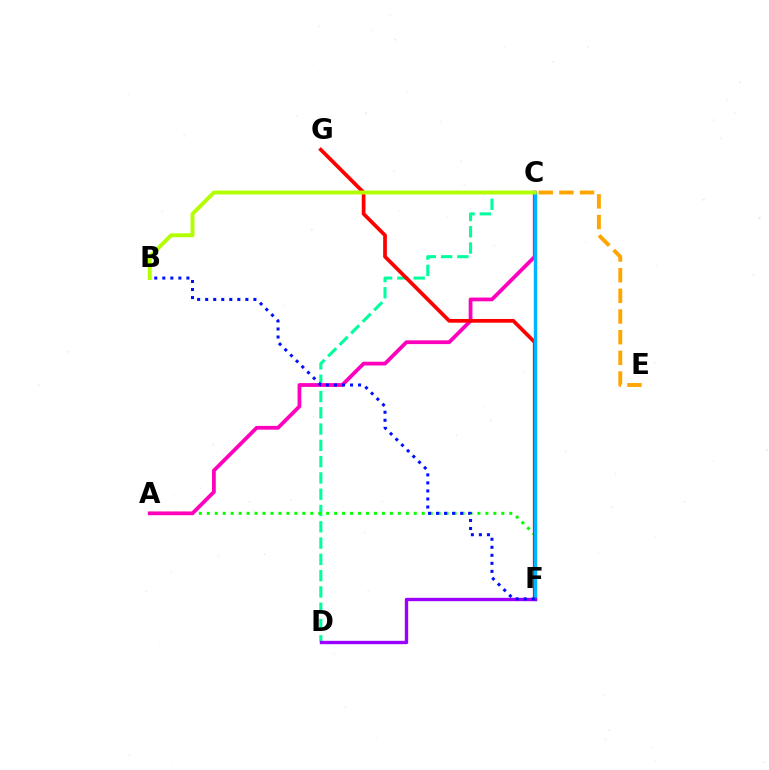{('C', 'D'): [{'color': '#00ff9d', 'line_style': 'dashed', 'thickness': 2.21}], ('A', 'F'): [{'color': '#08ff00', 'line_style': 'dotted', 'thickness': 2.16}], ('A', 'C'): [{'color': '#ff00bd', 'line_style': 'solid', 'thickness': 2.72}], ('F', 'G'): [{'color': '#ff0000', 'line_style': 'solid', 'thickness': 2.68}], ('C', 'F'): [{'color': '#00b5ff', 'line_style': 'solid', 'thickness': 2.46}], ('D', 'F'): [{'color': '#9b00ff', 'line_style': 'solid', 'thickness': 2.42}], ('B', 'C'): [{'color': '#b3ff00', 'line_style': 'solid', 'thickness': 2.8}], ('B', 'F'): [{'color': '#0010ff', 'line_style': 'dotted', 'thickness': 2.18}], ('C', 'E'): [{'color': '#ffa500', 'line_style': 'dashed', 'thickness': 2.81}]}